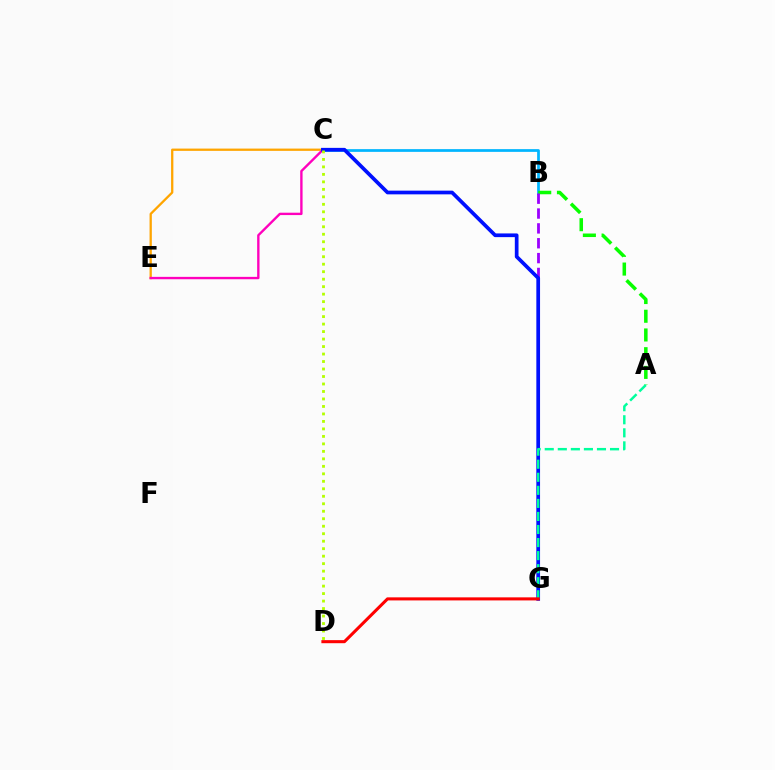{('B', 'C'): [{'color': '#00b5ff', 'line_style': 'solid', 'thickness': 1.97}], ('C', 'E'): [{'color': '#ffa500', 'line_style': 'solid', 'thickness': 1.64}, {'color': '#ff00bd', 'line_style': 'solid', 'thickness': 1.71}], ('A', 'B'): [{'color': '#08ff00', 'line_style': 'dashed', 'thickness': 2.54}], ('B', 'G'): [{'color': '#9b00ff', 'line_style': 'dashed', 'thickness': 2.02}], ('C', 'G'): [{'color': '#0010ff', 'line_style': 'solid', 'thickness': 2.67}], ('A', 'G'): [{'color': '#00ff9d', 'line_style': 'dashed', 'thickness': 1.77}], ('D', 'G'): [{'color': '#ff0000', 'line_style': 'solid', 'thickness': 2.21}], ('C', 'D'): [{'color': '#b3ff00', 'line_style': 'dotted', 'thickness': 2.03}]}